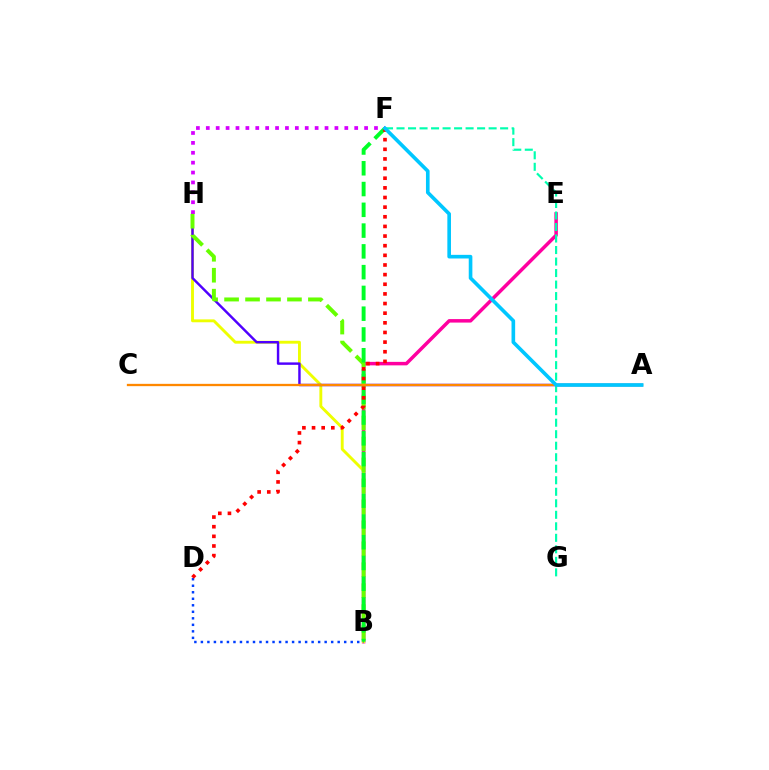{('B', 'E'): [{'color': '#ff00a0', 'line_style': 'solid', 'thickness': 2.51}], ('B', 'H'): [{'color': '#eeff00', 'line_style': 'solid', 'thickness': 2.08}, {'color': '#66ff00', 'line_style': 'dashed', 'thickness': 2.85}], ('A', 'H'): [{'color': '#4f00ff', 'line_style': 'solid', 'thickness': 1.75}], ('F', 'H'): [{'color': '#d600ff', 'line_style': 'dotted', 'thickness': 2.69}], ('B', 'D'): [{'color': '#003fff', 'line_style': 'dotted', 'thickness': 1.77}], ('F', 'G'): [{'color': '#00ffaf', 'line_style': 'dashed', 'thickness': 1.56}], ('B', 'F'): [{'color': '#00ff27', 'line_style': 'dashed', 'thickness': 2.82}], ('D', 'F'): [{'color': '#ff0000', 'line_style': 'dotted', 'thickness': 2.62}], ('A', 'C'): [{'color': '#ff8800', 'line_style': 'solid', 'thickness': 1.66}], ('A', 'F'): [{'color': '#00c7ff', 'line_style': 'solid', 'thickness': 2.62}]}